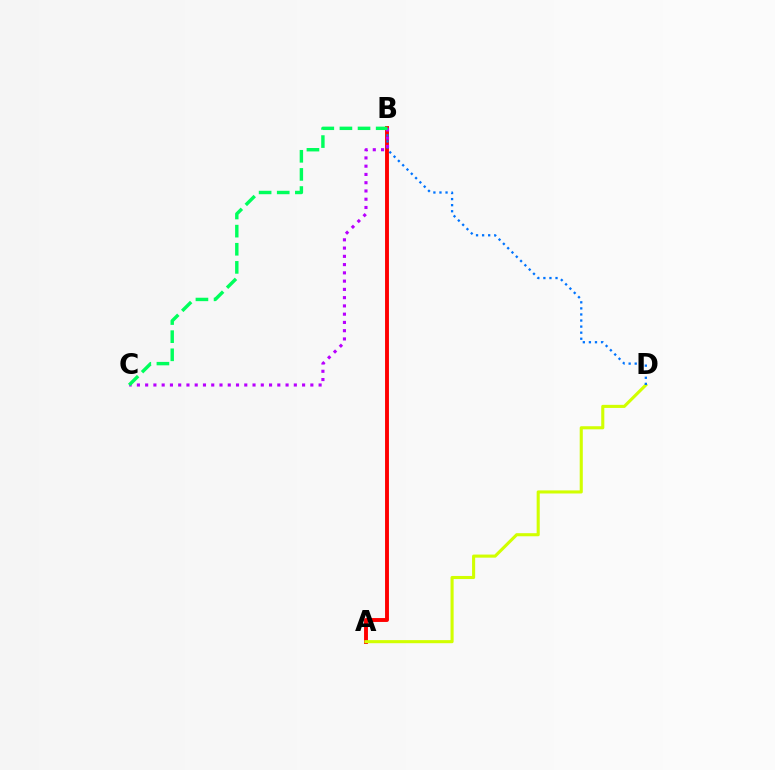{('A', 'B'): [{'color': '#ff0000', 'line_style': 'solid', 'thickness': 2.81}], ('A', 'D'): [{'color': '#d1ff00', 'line_style': 'solid', 'thickness': 2.22}], ('B', 'D'): [{'color': '#0074ff', 'line_style': 'dotted', 'thickness': 1.65}], ('B', 'C'): [{'color': '#b900ff', 'line_style': 'dotted', 'thickness': 2.24}, {'color': '#00ff5c', 'line_style': 'dashed', 'thickness': 2.46}]}